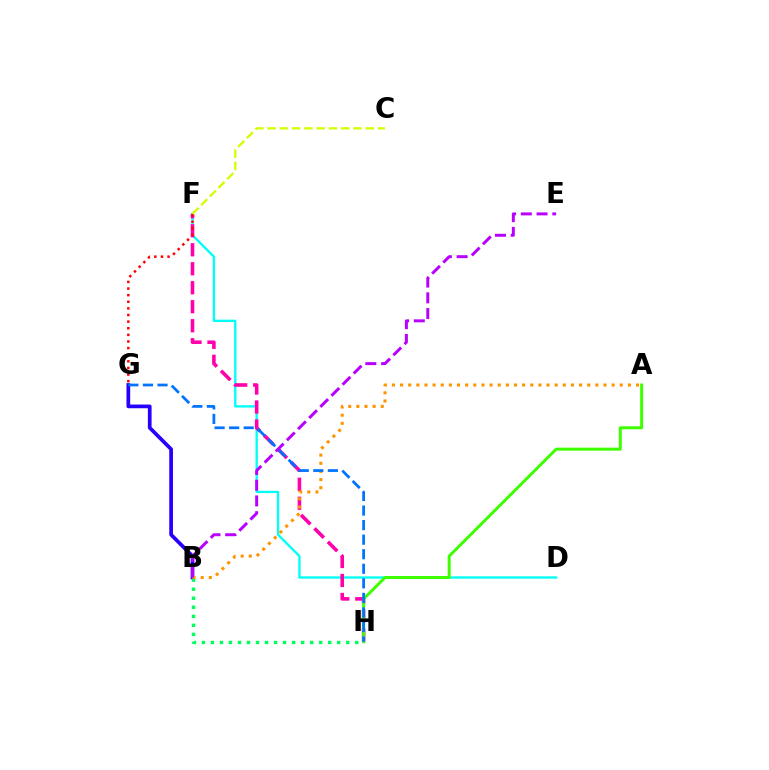{('D', 'F'): [{'color': '#00fff6', 'line_style': 'solid', 'thickness': 1.68}], ('F', 'H'): [{'color': '#ff00ac', 'line_style': 'dashed', 'thickness': 2.58}], ('A', 'H'): [{'color': '#3dff00', 'line_style': 'solid', 'thickness': 2.16}], ('B', 'G'): [{'color': '#2500ff', 'line_style': 'solid', 'thickness': 2.67}], ('F', 'G'): [{'color': '#ff0000', 'line_style': 'dotted', 'thickness': 1.8}], ('B', 'H'): [{'color': '#00ff5c', 'line_style': 'dotted', 'thickness': 2.45}], ('A', 'B'): [{'color': '#ff9400', 'line_style': 'dotted', 'thickness': 2.21}], ('G', 'H'): [{'color': '#0074ff', 'line_style': 'dashed', 'thickness': 1.98}], ('B', 'E'): [{'color': '#b900ff', 'line_style': 'dashed', 'thickness': 2.14}], ('C', 'F'): [{'color': '#d1ff00', 'line_style': 'dashed', 'thickness': 1.67}]}